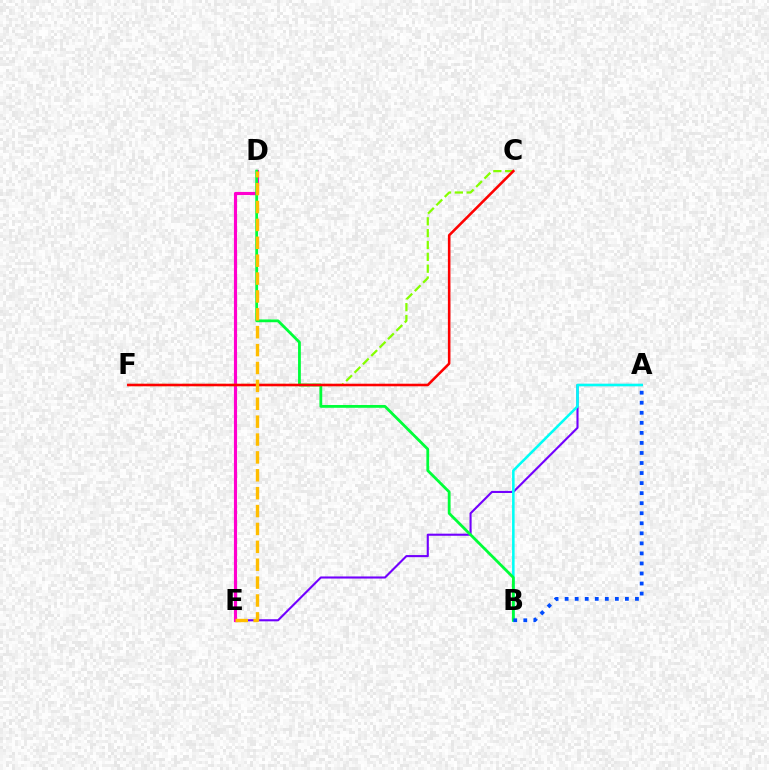{('A', 'E'): [{'color': '#7200ff', 'line_style': 'solid', 'thickness': 1.52}], ('A', 'B'): [{'color': '#00fff6', 'line_style': 'solid', 'thickness': 1.84}, {'color': '#004bff', 'line_style': 'dotted', 'thickness': 2.73}], ('D', 'E'): [{'color': '#ff00cf', 'line_style': 'solid', 'thickness': 2.26}, {'color': '#ffbd00', 'line_style': 'dashed', 'thickness': 2.43}], ('B', 'D'): [{'color': '#00ff39', 'line_style': 'solid', 'thickness': 2.01}], ('C', 'F'): [{'color': '#84ff00', 'line_style': 'dashed', 'thickness': 1.61}, {'color': '#ff0000', 'line_style': 'solid', 'thickness': 1.85}]}